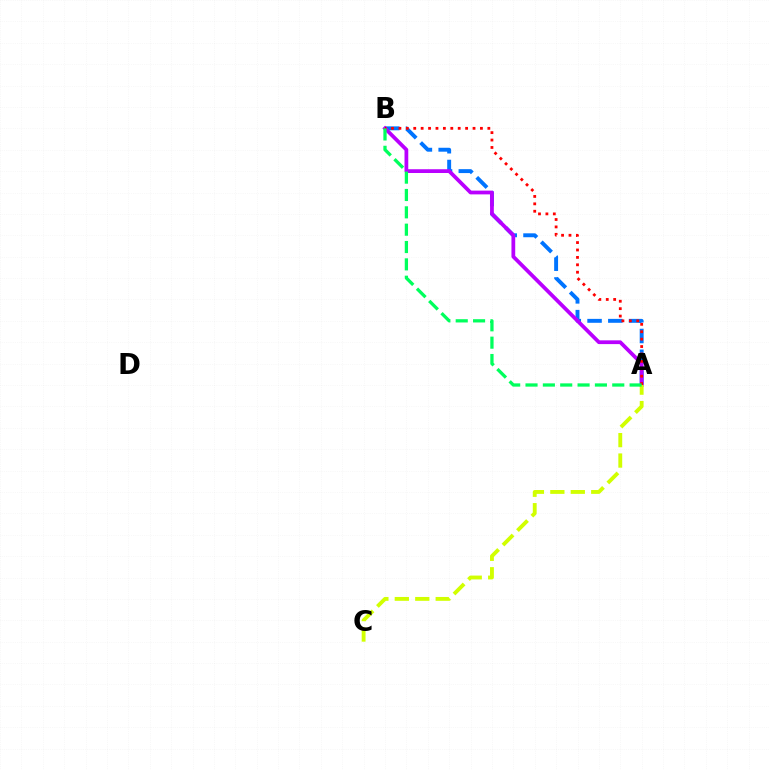{('A', 'B'): [{'color': '#0074ff', 'line_style': 'dashed', 'thickness': 2.82}, {'color': '#b900ff', 'line_style': 'solid', 'thickness': 2.71}, {'color': '#ff0000', 'line_style': 'dotted', 'thickness': 2.01}, {'color': '#00ff5c', 'line_style': 'dashed', 'thickness': 2.36}], ('A', 'C'): [{'color': '#d1ff00', 'line_style': 'dashed', 'thickness': 2.78}]}